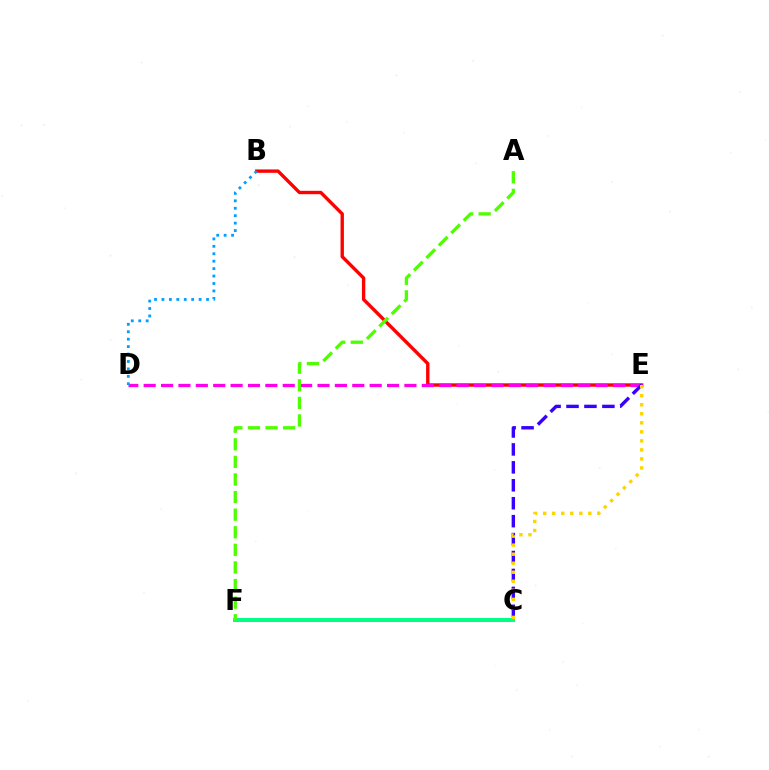{('B', 'E'): [{'color': '#ff0000', 'line_style': 'solid', 'thickness': 2.43}], ('C', 'F'): [{'color': '#00ff86', 'line_style': 'solid', 'thickness': 2.88}], ('D', 'E'): [{'color': '#ff00ed', 'line_style': 'dashed', 'thickness': 2.36}], ('C', 'E'): [{'color': '#3700ff', 'line_style': 'dashed', 'thickness': 2.44}, {'color': '#ffd500', 'line_style': 'dotted', 'thickness': 2.45}], ('B', 'D'): [{'color': '#009eff', 'line_style': 'dotted', 'thickness': 2.02}], ('A', 'F'): [{'color': '#4fff00', 'line_style': 'dashed', 'thickness': 2.39}]}